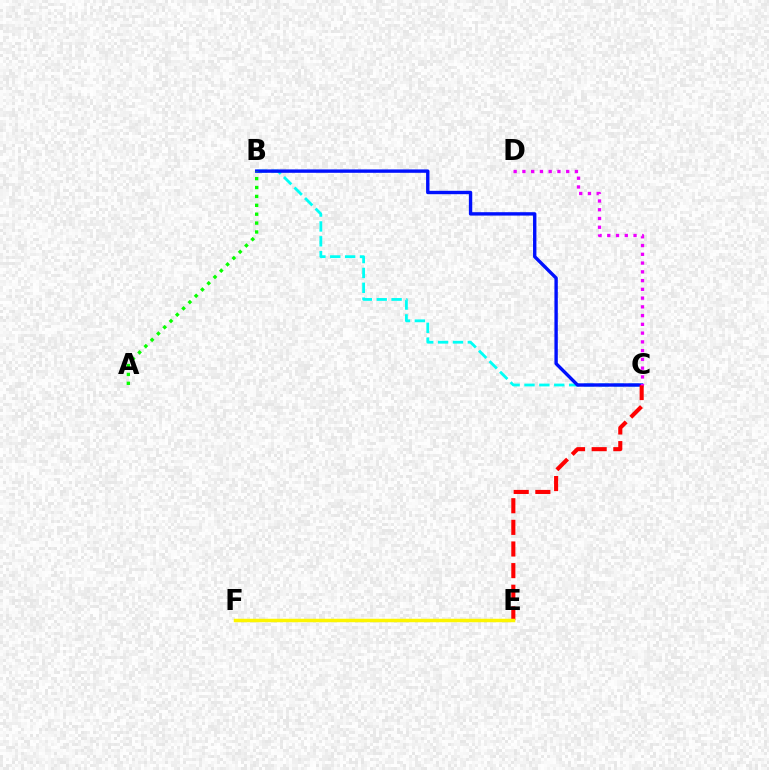{('B', 'C'): [{'color': '#00fff6', 'line_style': 'dashed', 'thickness': 2.02}, {'color': '#0010ff', 'line_style': 'solid', 'thickness': 2.43}], ('A', 'B'): [{'color': '#08ff00', 'line_style': 'dotted', 'thickness': 2.42}], ('C', 'E'): [{'color': '#ff0000', 'line_style': 'dashed', 'thickness': 2.94}], ('E', 'F'): [{'color': '#fcf500', 'line_style': 'solid', 'thickness': 2.51}], ('C', 'D'): [{'color': '#ee00ff', 'line_style': 'dotted', 'thickness': 2.38}]}